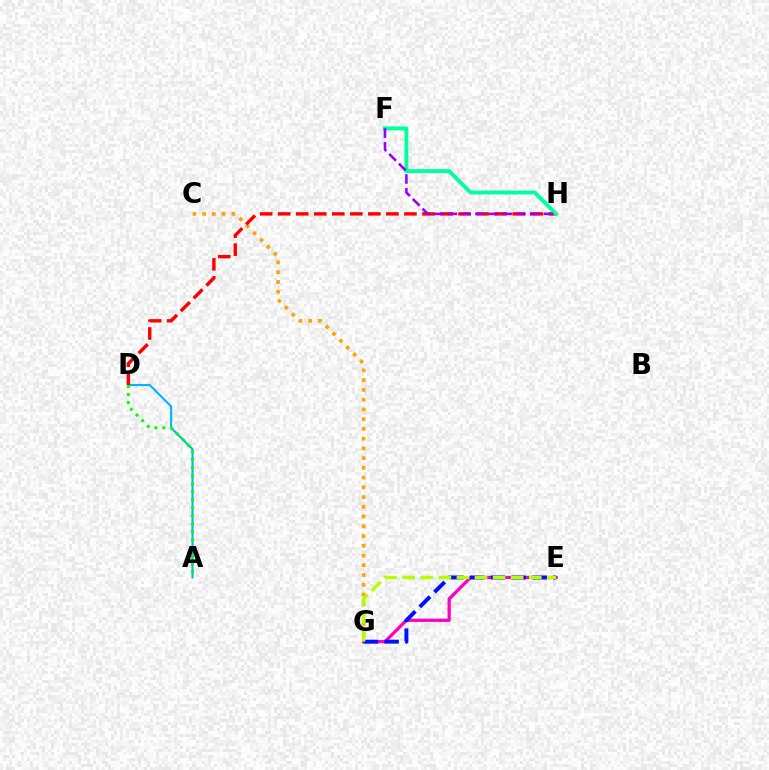{('A', 'D'): [{'color': '#00b5ff', 'line_style': 'solid', 'thickness': 1.51}, {'color': '#08ff00', 'line_style': 'dotted', 'thickness': 2.18}], ('C', 'G'): [{'color': '#ffa500', 'line_style': 'dotted', 'thickness': 2.65}], ('E', 'G'): [{'color': '#ff00bd', 'line_style': 'solid', 'thickness': 2.35}, {'color': '#0010ff', 'line_style': 'dashed', 'thickness': 2.82}, {'color': '#b3ff00', 'line_style': 'dashed', 'thickness': 2.46}], ('D', 'H'): [{'color': '#ff0000', 'line_style': 'dashed', 'thickness': 2.45}], ('F', 'H'): [{'color': '#00ff9d', 'line_style': 'solid', 'thickness': 2.8}, {'color': '#9b00ff', 'line_style': 'dashed', 'thickness': 1.86}]}